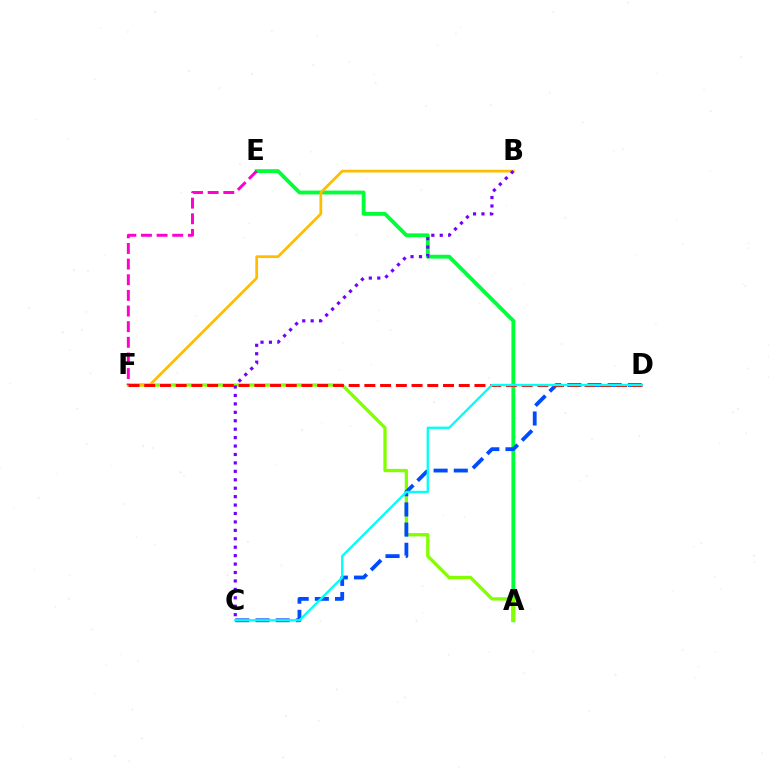{('A', 'E'): [{'color': '#00ff39', 'line_style': 'solid', 'thickness': 2.76}], ('A', 'F'): [{'color': '#84ff00', 'line_style': 'solid', 'thickness': 2.38}], ('B', 'F'): [{'color': '#ffbd00', 'line_style': 'solid', 'thickness': 1.99}], ('C', 'D'): [{'color': '#004bff', 'line_style': 'dashed', 'thickness': 2.74}, {'color': '#00fff6', 'line_style': 'solid', 'thickness': 1.67}], ('B', 'C'): [{'color': '#7200ff', 'line_style': 'dotted', 'thickness': 2.29}], ('E', 'F'): [{'color': '#ff00cf', 'line_style': 'dashed', 'thickness': 2.12}], ('D', 'F'): [{'color': '#ff0000', 'line_style': 'dashed', 'thickness': 2.14}]}